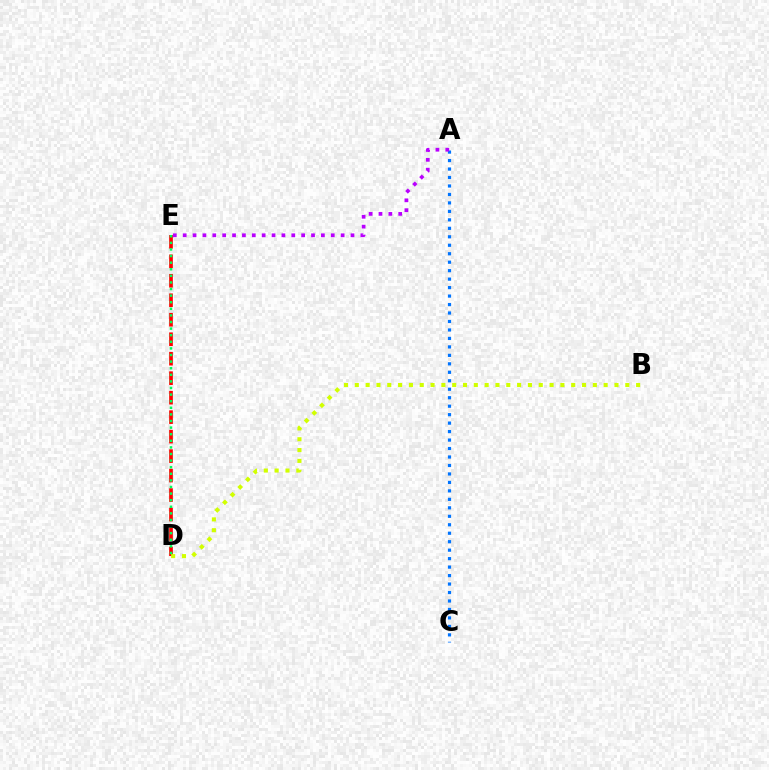{('D', 'E'): [{'color': '#ff0000', 'line_style': 'dashed', 'thickness': 2.65}, {'color': '#00ff5c', 'line_style': 'dotted', 'thickness': 1.79}], ('B', 'D'): [{'color': '#d1ff00', 'line_style': 'dotted', 'thickness': 2.94}], ('A', 'C'): [{'color': '#0074ff', 'line_style': 'dotted', 'thickness': 2.3}], ('A', 'E'): [{'color': '#b900ff', 'line_style': 'dotted', 'thickness': 2.68}]}